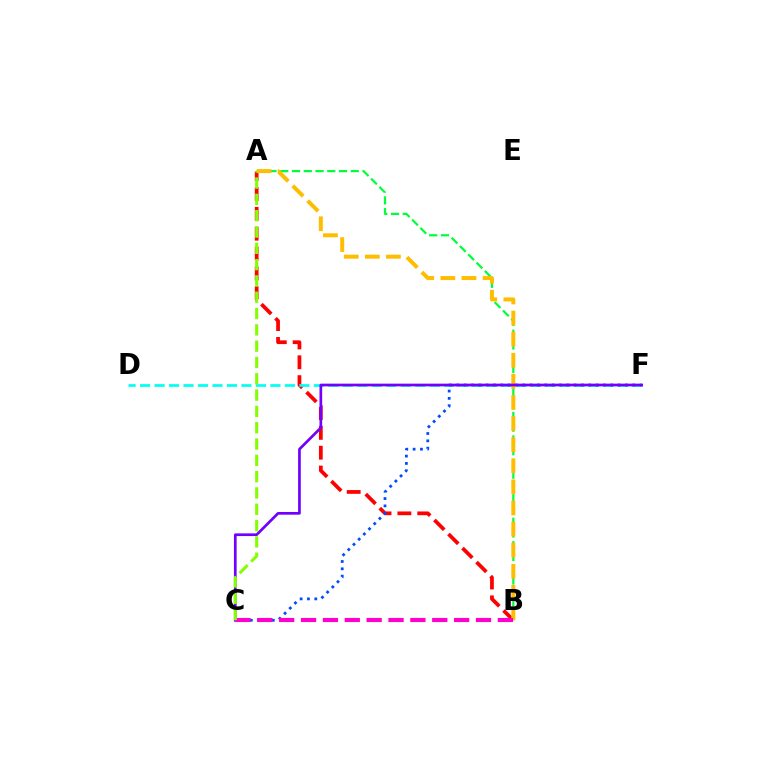{('A', 'B'): [{'color': '#ff0000', 'line_style': 'dashed', 'thickness': 2.7}, {'color': '#00ff39', 'line_style': 'dashed', 'thickness': 1.6}, {'color': '#ffbd00', 'line_style': 'dashed', 'thickness': 2.87}], ('D', 'F'): [{'color': '#00fff6', 'line_style': 'dashed', 'thickness': 1.97}], ('C', 'F'): [{'color': '#004bff', 'line_style': 'dotted', 'thickness': 1.99}, {'color': '#7200ff', 'line_style': 'solid', 'thickness': 1.94}], ('B', 'C'): [{'color': '#ff00cf', 'line_style': 'dashed', 'thickness': 2.97}], ('A', 'C'): [{'color': '#84ff00', 'line_style': 'dashed', 'thickness': 2.22}]}